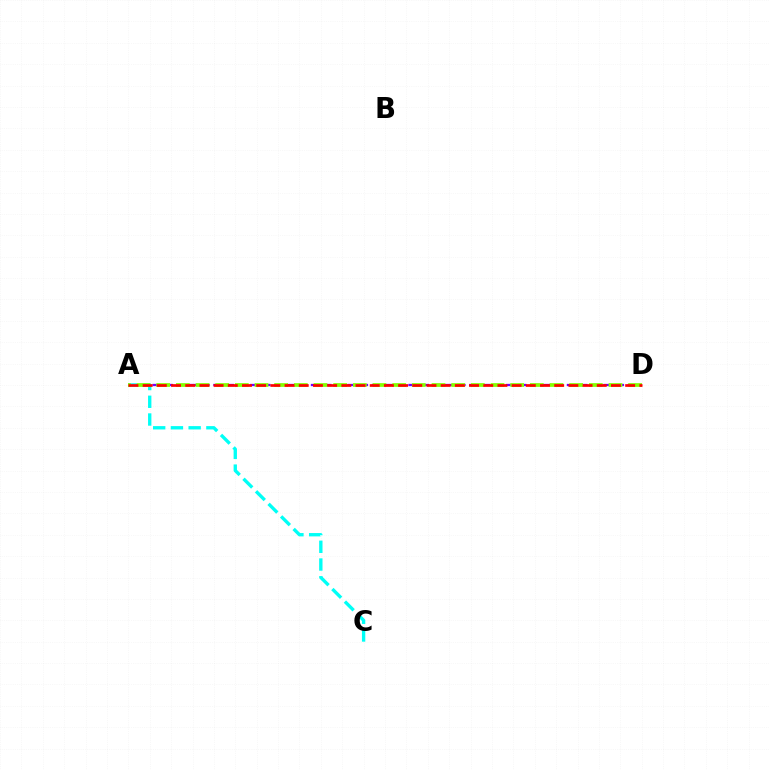{('A', 'D'): [{'color': '#7200ff', 'line_style': 'dashed', 'thickness': 1.66}, {'color': '#84ff00', 'line_style': 'dashed', 'thickness': 2.67}, {'color': '#ff0000', 'line_style': 'dashed', 'thickness': 1.93}], ('A', 'C'): [{'color': '#00fff6', 'line_style': 'dashed', 'thickness': 2.41}]}